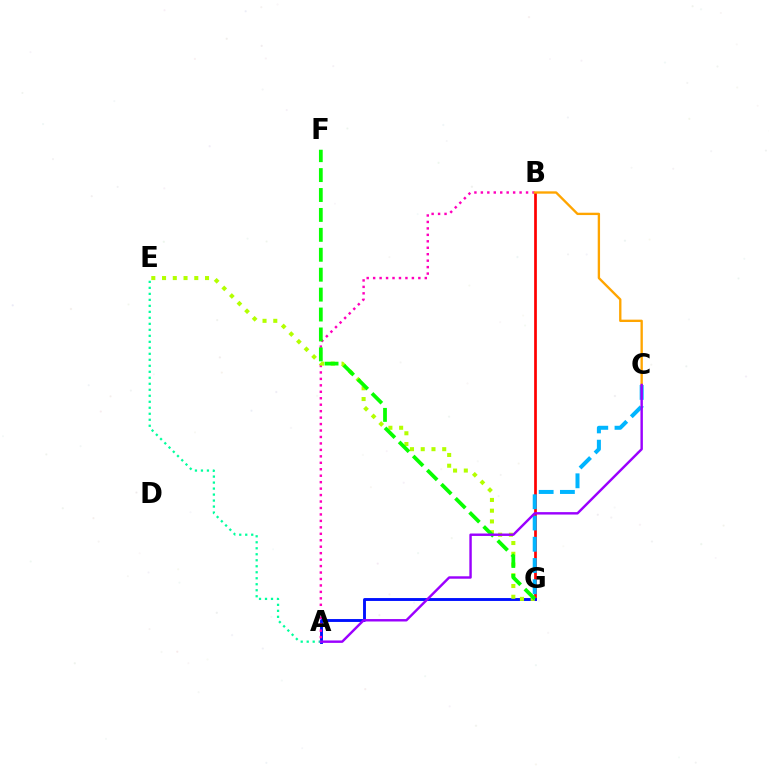{('B', 'G'): [{'color': '#ff0000', 'line_style': 'solid', 'thickness': 1.96}], ('A', 'G'): [{'color': '#0010ff', 'line_style': 'solid', 'thickness': 2.08}], ('A', 'E'): [{'color': '#00ff9d', 'line_style': 'dotted', 'thickness': 1.63}], ('A', 'B'): [{'color': '#ff00bd', 'line_style': 'dotted', 'thickness': 1.75}], ('C', 'G'): [{'color': '#00b5ff', 'line_style': 'dashed', 'thickness': 2.89}], ('E', 'G'): [{'color': '#b3ff00', 'line_style': 'dotted', 'thickness': 2.92}], ('F', 'G'): [{'color': '#08ff00', 'line_style': 'dashed', 'thickness': 2.71}], ('B', 'C'): [{'color': '#ffa500', 'line_style': 'solid', 'thickness': 1.69}], ('A', 'C'): [{'color': '#9b00ff', 'line_style': 'solid', 'thickness': 1.75}]}